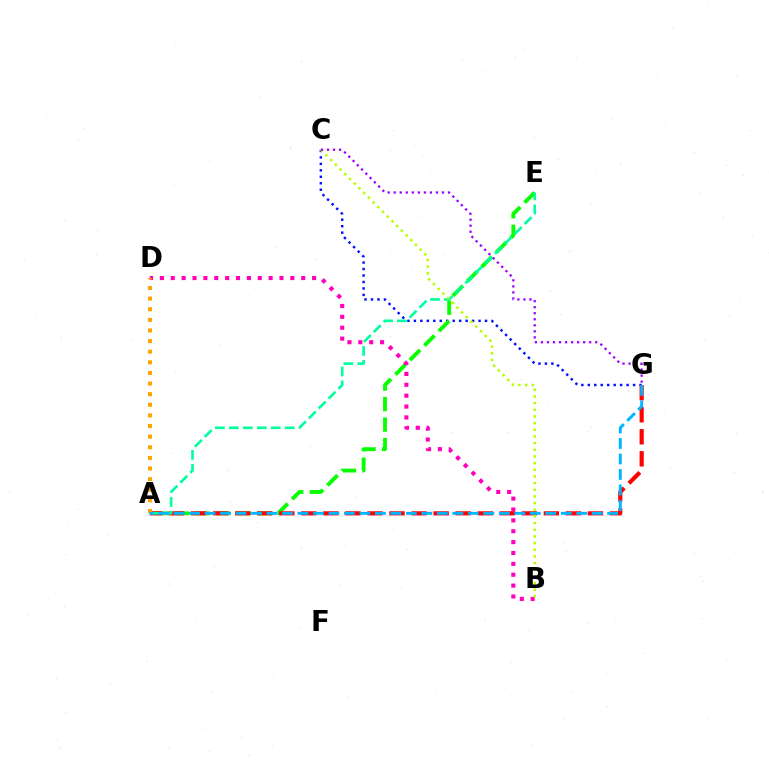{('C', 'G'): [{'color': '#0010ff', 'line_style': 'dotted', 'thickness': 1.76}, {'color': '#9b00ff', 'line_style': 'dotted', 'thickness': 1.64}], ('A', 'E'): [{'color': '#08ff00', 'line_style': 'dashed', 'thickness': 2.78}, {'color': '#00ff9d', 'line_style': 'dashed', 'thickness': 1.9}], ('B', 'D'): [{'color': '#ff00bd', 'line_style': 'dotted', 'thickness': 2.95}], ('A', 'G'): [{'color': '#ff0000', 'line_style': 'dashed', 'thickness': 2.99}, {'color': '#00b5ff', 'line_style': 'dashed', 'thickness': 2.1}], ('B', 'C'): [{'color': '#b3ff00', 'line_style': 'dotted', 'thickness': 1.81}], ('A', 'D'): [{'color': '#ffa500', 'line_style': 'dotted', 'thickness': 2.89}]}